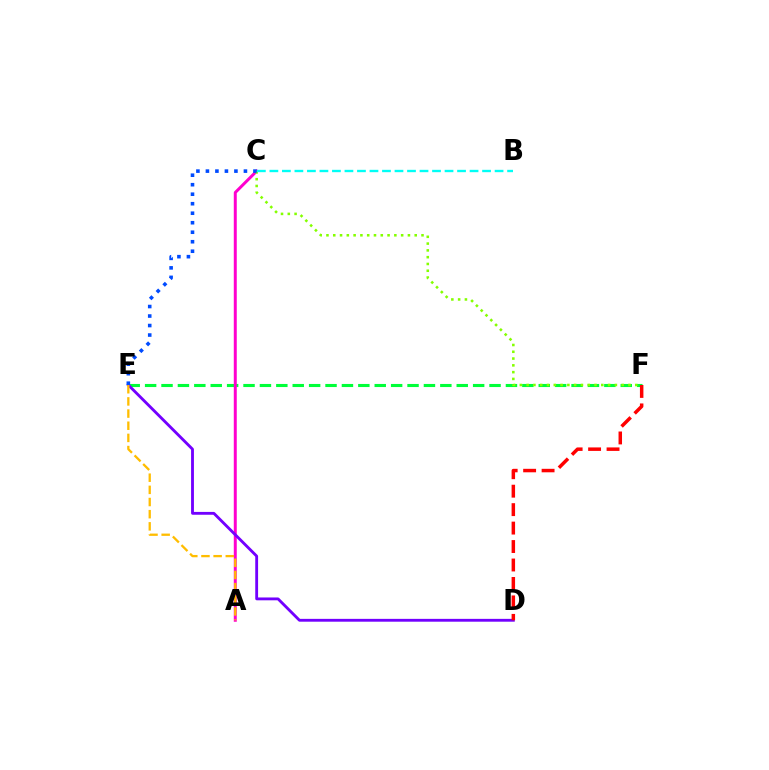{('E', 'F'): [{'color': '#00ff39', 'line_style': 'dashed', 'thickness': 2.23}], ('A', 'C'): [{'color': '#ff00cf', 'line_style': 'solid', 'thickness': 2.14}], ('D', 'E'): [{'color': '#7200ff', 'line_style': 'solid', 'thickness': 2.05}], ('C', 'F'): [{'color': '#84ff00', 'line_style': 'dotted', 'thickness': 1.84}], ('A', 'E'): [{'color': '#ffbd00', 'line_style': 'dashed', 'thickness': 1.65}], ('C', 'E'): [{'color': '#004bff', 'line_style': 'dotted', 'thickness': 2.58}], ('B', 'C'): [{'color': '#00fff6', 'line_style': 'dashed', 'thickness': 1.7}], ('D', 'F'): [{'color': '#ff0000', 'line_style': 'dashed', 'thickness': 2.51}]}